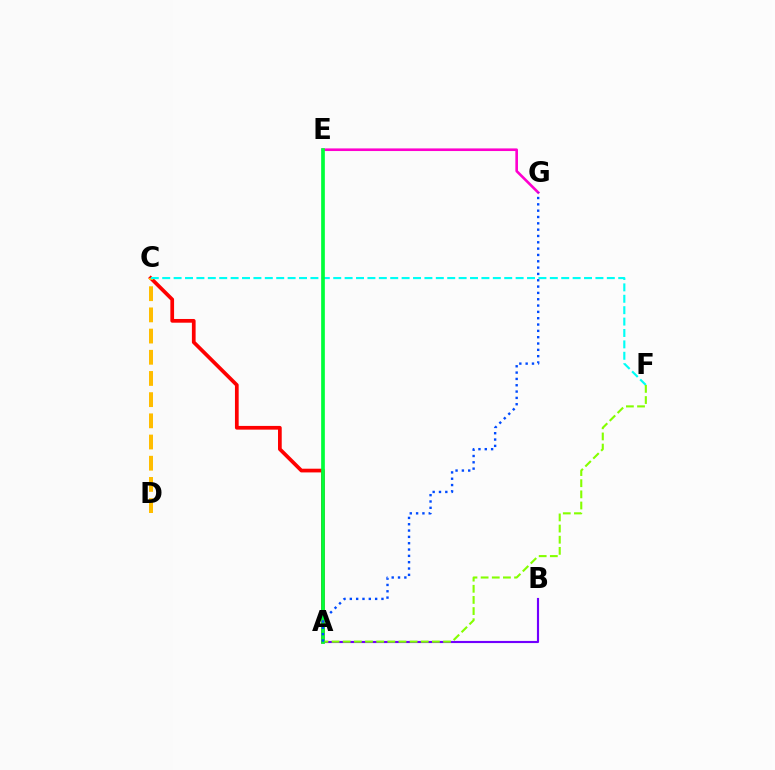{('A', 'C'): [{'color': '#ff0000', 'line_style': 'solid', 'thickness': 2.67}], ('C', 'D'): [{'color': '#ffbd00', 'line_style': 'dashed', 'thickness': 2.88}], ('E', 'G'): [{'color': '#ff00cf', 'line_style': 'solid', 'thickness': 1.89}], ('A', 'B'): [{'color': '#7200ff', 'line_style': 'solid', 'thickness': 1.54}], ('C', 'F'): [{'color': '#00fff6', 'line_style': 'dashed', 'thickness': 1.55}], ('A', 'F'): [{'color': '#84ff00', 'line_style': 'dashed', 'thickness': 1.51}], ('A', 'E'): [{'color': '#00ff39', 'line_style': 'solid', 'thickness': 2.66}], ('A', 'G'): [{'color': '#004bff', 'line_style': 'dotted', 'thickness': 1.72}]}